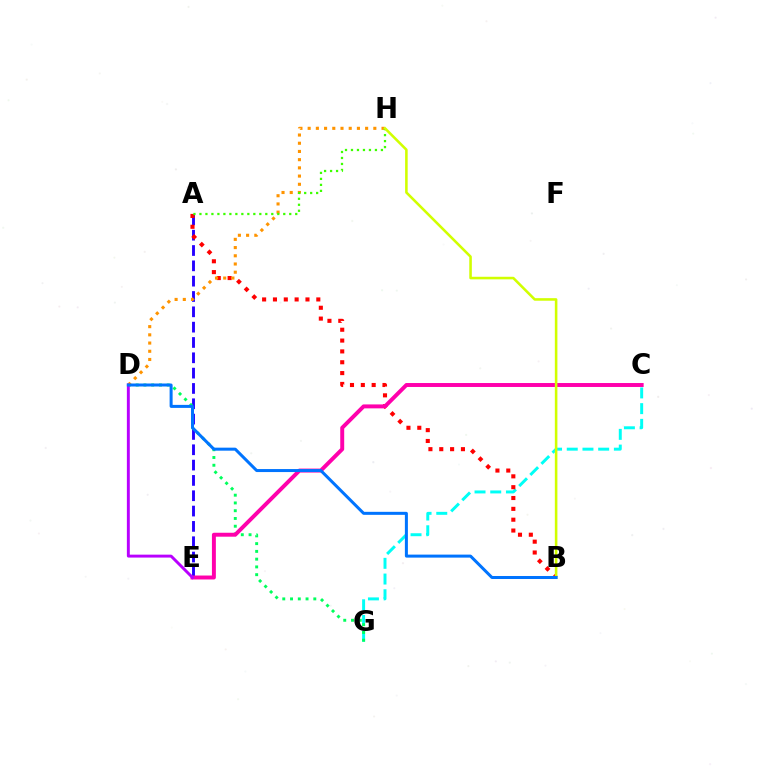{('A', 'E'): [{'color': '#2500ff', 'line_style': 'dashed', 'thickness': 2.08}], ('C', 'G'): [{'color': '#00fff6', 'line_style': 'dashed', 'thickness': 2.13}], ('A', 'B'): [{'color': '#ff0000', 'line_style': 'dotted', 'thickness': 2.94}], ('D', 'G'): [{'color': '#00ff5c', 'line_style': 'dotted', 'thickness': 2.11}], ('D', 'H'): [{'color': '#ff9400', 'line_style': 'dotted', 'thickness': 2.23}], ('A', 'H'): [{'color': '#3dff00', 'line_style': 'dotted', 'thickness': 1.63}], ('C', 'E'): [{'color': '#ff00ac', 'line_style': 'solid', 'thickness': 2.84}], ('D', 'E'): [{'color': '#b900ff', 'line_style': 'solid', 'thickness': 2.11}], ('B', 'H'): [{'color': '#d1ff00', 'line_style': 'solid', 'thickness': 1.85}], ('B', 'D'): [{'color': '#0074ff', 'line_style': 'solid', 'thickness': 2.17}]}